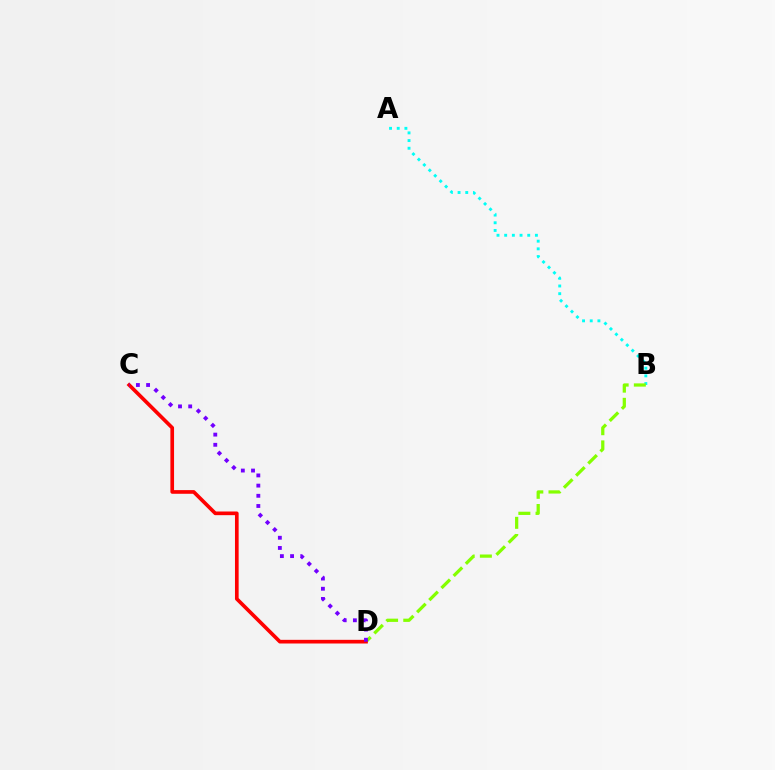{('A', 'B'): [{'color': '#00fff6', 'line_style': 'dotted', 'thickness': 2.09}], ('B', 'D'): [{'color': '#84ff00', 'line_style': 'dashed', 'thickness': 2.33}], ('C', 'D'): [{'color': '#ff0000', 'line_style': 'solid', 'thickness': 2.64}, {'color': '#7200ff', 'line_style': 'dotted', 'thickness': 2.77}]}